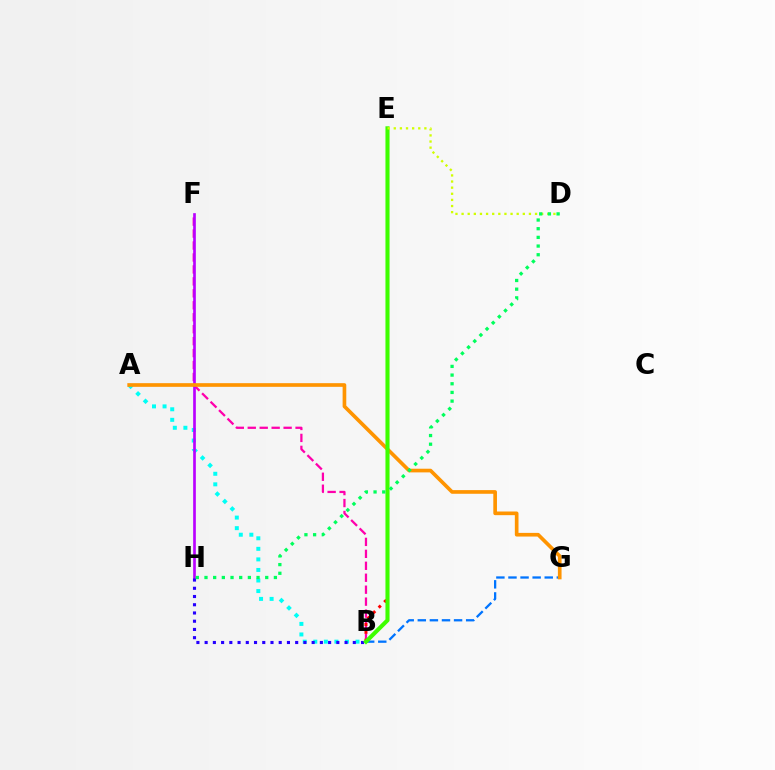{('A', 'B'): [{'color': '#00fff6', 'line_style': 'dotted', 'thickness': 2.87}], ('B', 'F'): [{'color': '#ff00ac', 'line_style': 'dashed', 'thickness': 1.62}], ('B', 'E'): [{'color': '#ff0000', 'line_style': 'dotted', 'thickness': 2.14}, {'color': '#3dff00', 'line_style': 'solid', 'thickness': 2.95}], ('B', 'G'): [{'color': '#0074ff', 'line_style': 'dashed', 'thickness': 1.64}], ('F', 'H'): [{'color': '#b900ff', 'line_style': 'solid', 'thickness': 1.93}], ('B', 'H'): [{'color': '#2500ff', 'line_style': 'dotted', 'thickness': 2.24}], ('A', 'G'): [{'color': '#ff9400', 'line_style': 'solid', 'thickness': 2.64}], ('D', 'E'): [{'color': '#d1ff00', 'line_style': 'dotted', 'thickness': 1.66}], ('D', 'H'): [{'color': '#00ff5c', 'line_style': 'dotted', 'thickness': 2.36}]}